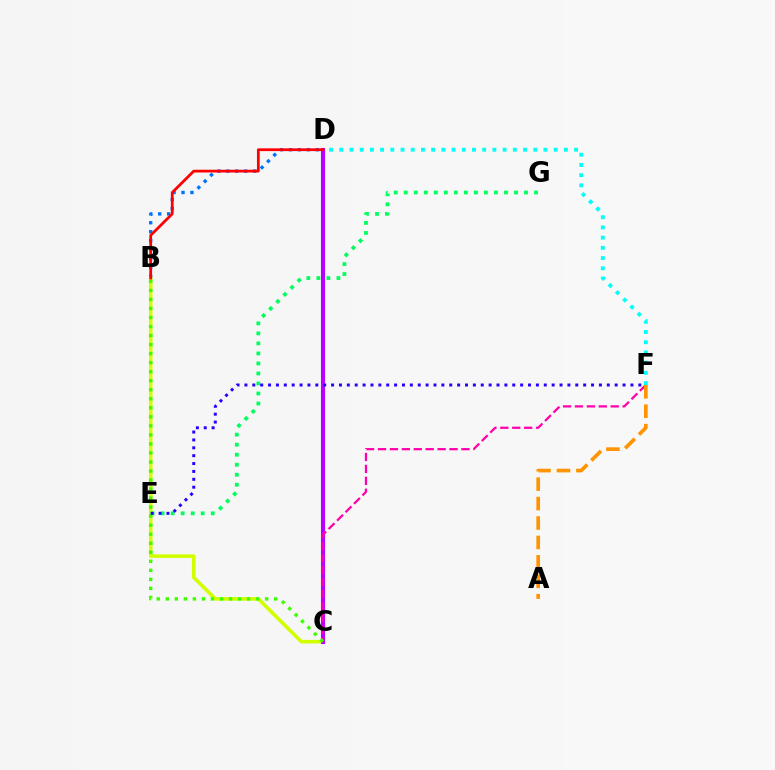{('B', 'D'): [{'color': '#0074ff', 'line_style': 'dotted', 'thickness': 2.43}, {'color': '#ff0000', 'line_style': 'solid', 'thickness': 1.98}], ('B', 'C'): [{'color': '#d1ff00', 'line_style': 'solid', 'thickness': 2.57}, {'color': '#3dff00', 'line_style': 'dotted', 'thickness': 2.45}], ('C', 'D'): [{'color': '#b900ff', 'line_style': 'solid', 'thickness': 2.95}], ('C', 'F'): [{'color': '#ff00ac', 'line_style': 'dashed', 'thickness': 1.62}], ('E', 'G'): [{'color': '#00ff5c', 'line_style': 'dotted', 'thickness': 2.72}], ('E', 'F'): [{'color': '#2500ff', 'line_style': 'dotted', 'thickness': 2.14}], ('D', 'F'): [{'color': '#00fff6', 'line_style': 'dotted', 'thickness': 2.77}], ('A', 'F'): [{'color': '#ff9400', 'line_style': 'dashed', 'thickness': 2.64}]}